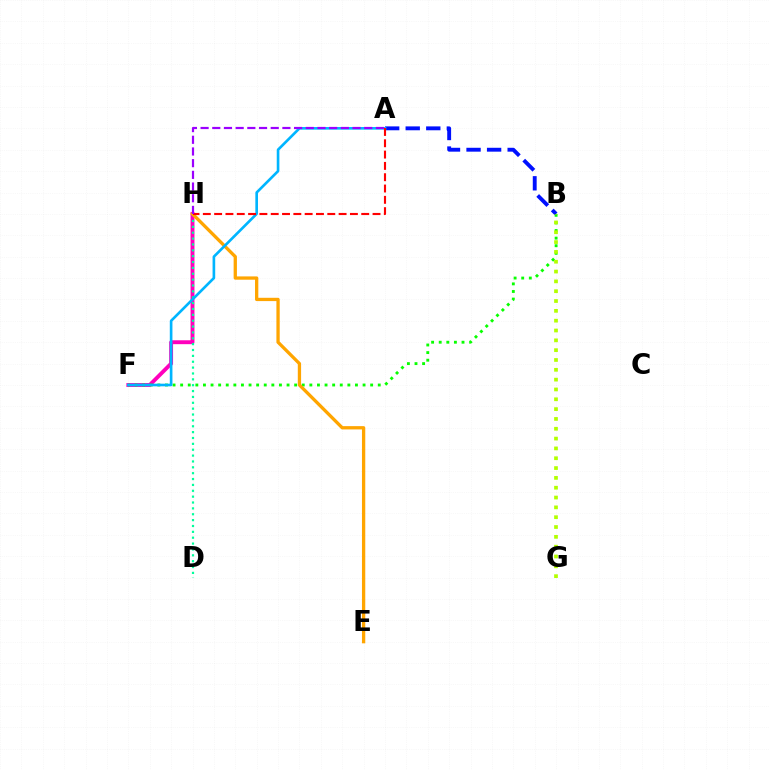{('F', 'H'): [{'color': '#ff00bd', 'line_style': 'solid', 'thickness': 2.81}], ('B', 'F'): [{'color': '#08ff00', 'line_style': 'dotted', 'thickness': 2.07}], ('D', 'H'): [{'color': '#00ff9d', 'line_style': 'dotted', 'thickness': 1.59}], ('E', 'H'): [{'color': '#ffa500', 'line_style': 'solid', 'thickness': 2.38}], ('A', 'B'): [{'color': '#0010ff', 'line_style': 'dashed', 'thickness': 2.79}], ('A', 'F'): [{'color': '#00b5ff', 'line_style': 'solid', 'thickness': 1.91}], ('A', 'H'): [{'color': '#ff0000', 'line_style': 'dashed', 'thickness': 1.54}, {'color': '#9b00ff', 'line_style': 'dashed', 'thickness': 1.59}], ('B', 'G'): [{'color': '#b3ff00', 'line_style': 'dotted', 'thickness': 2.67}]}